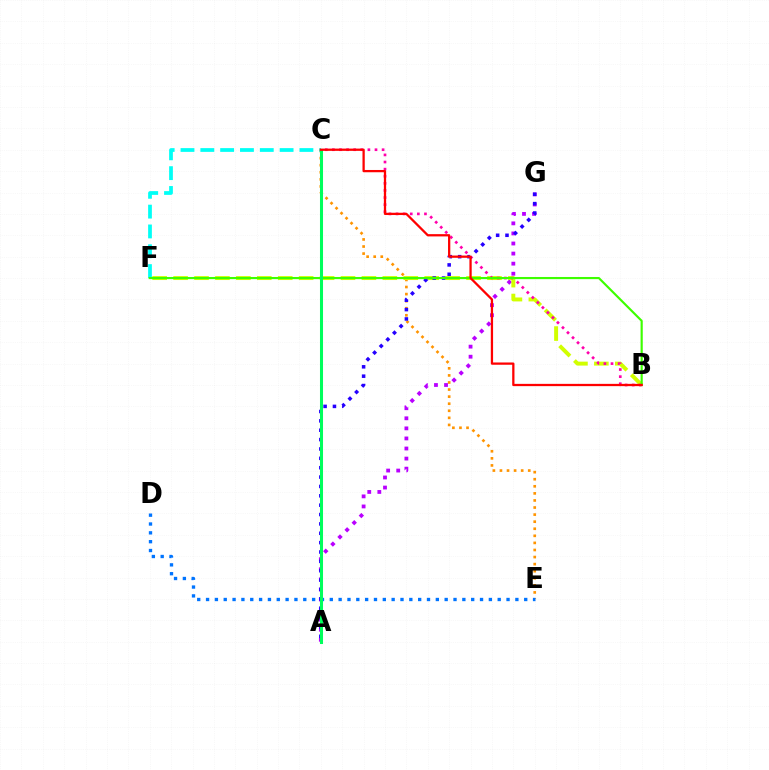{('C', 'E'): [{'color': '#ff9400', 'line_style': 'dotted', 'thickness': 1.92}], ('A', 'G'): [{'color': '#b900ff', 'line_style': 'dotted', 'thickness': 2.74}, {'color': '#2500ff', 'line_style': 'dotted', 'thickness': 2.54}], ('C', 'F'): [{'color': '#00fff6', 'line_style': 'dashed', 'thickness': 2.69}], ('D', 'E'): [{'color': '#0074ff', 'line_style': 'dotted', 'thickness': 2.4}], ('B', 'F'): [{'color': '#d1ff00', 'line_style': 'dashed', 'thickness': 2.84}, {'color': '#3dff00', 'line_style': 'solid', 'thickness': 1.56}], ('B', 'C'): [{'color': '#ff00ac', 'line_style': 'dotted', 'thickness': 1.93}, {'color': '#ff0000', 'line_style': 'solid', 'thickness': 1.64}], ('A', 'C'): [{'color': '#00ff5c', 'line_style': 'solid', 'thickness': 2.19}]}